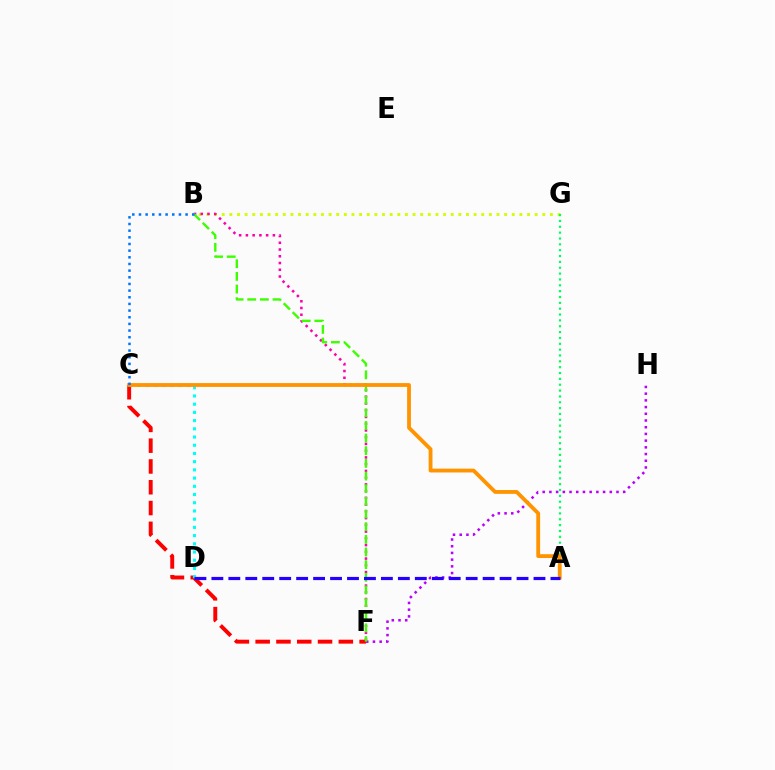{('B', 'G'): [{'color': '#d1ff00', 'line_style': 'dotted', 'thickness': 2.07}], ('A', 'G'): [{'color': '#00ff5c', 'line_style': 'dotted', 'thickness': 1.59}], ('F', 'H'): [{'color': '#b900ff', 'line_style': 'dotted', 'thickness': 1.82}], ('C', 'F'): [{'color': '#ff0000', 'line_style': 'dashed', 'thickness': 2.82}], ('C', 'D'): [{'color': '#00fff6', 'line_style': 'dotted', 'thickness': 2.23}], ('B', 'F'): [{'color': '#ff00ac', 'line_style': 'dotted', 'thickness': 1.83}, {'color': '#3dff00', 'line_style': 'dashed', 'thickness': 1.72}], ('A', 'C'): [{'color': '#ff9400', 'line_style': 'solid', 'thickness': 2.75}], ('B', 'C'): [{'color': '#0074ff', 'line_style': 'dotted', 'thickness': 1.81}], ('A', 'D'): [{'color': '#2500ff', 'line_style': 'dashed', 'thickness': 2.3}]}